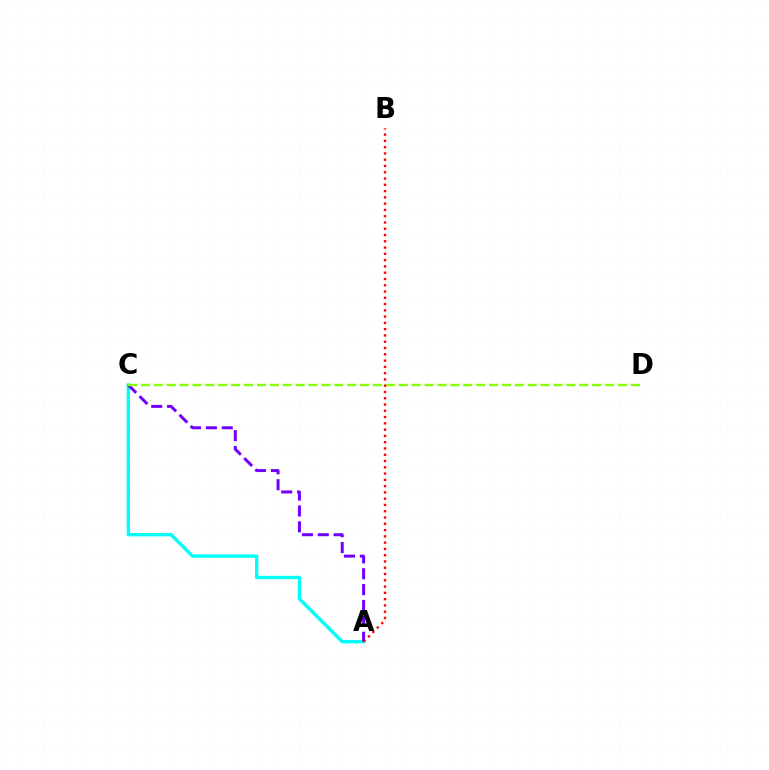{('A', 'C'): [{'color': '#00fff6', 'line_style': 'solid', 'thickness': 2.44}, {'color': '#7200ff', 'line_style': 'dashed', 'thickness': 2.16}], ('C', 'D'): [{'color': '#84ff00', 'line_style': 'dashed', 'thickness': 1.75}], ('A', 'B'): [{'color': '#ff0000', 'line_style': 'dotted', 'thickness': 1.71}]}